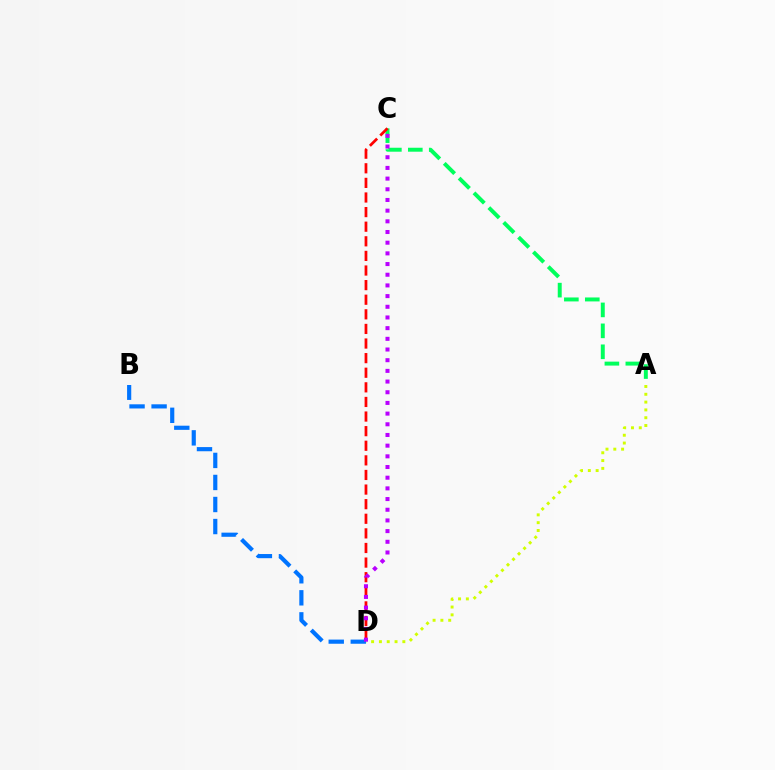{('A', 'D'): [{'color': '#d1ff00', 'line_style': 'dotted', 'thickness': 2.12}], ('B', 'D'): [{'color': '#0074ff', 'line_style': 'dashed', 'thickness': 2.99}], ('A', 'C'): [{'color': '#00ff5c', 'line_style': 'dashed', 'thickness': 2.84}], ('C', 'D'): [{'color': '#ff0000', 'line_style': 'dashed', 'thickness': 1.98}, {'color': '#b900ff', 'line_style': 'dotted', 'thickness': 2.9}]}